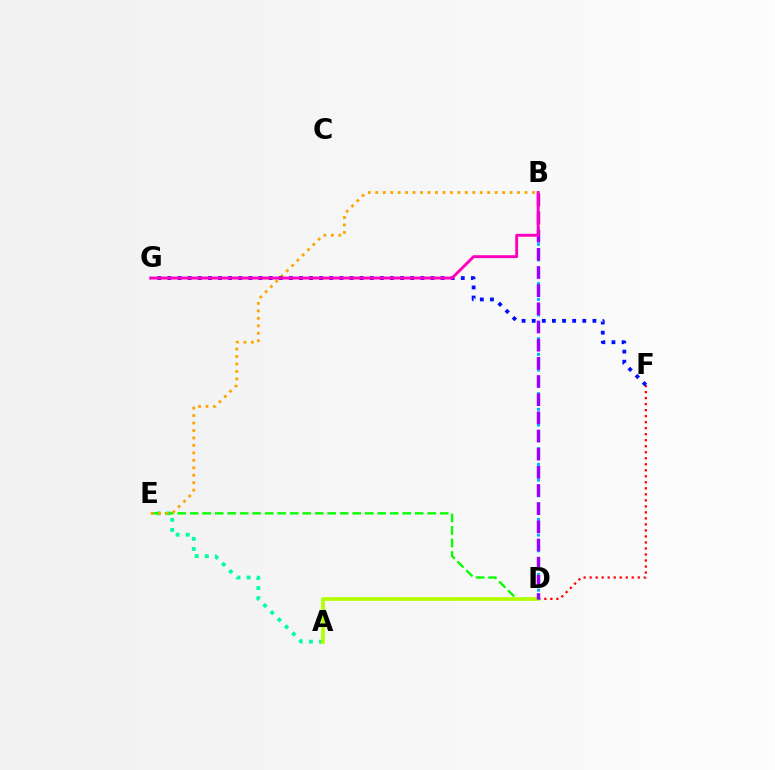{('D', 'F'): [{'color': '#ff0000', 'line_style': 'dotted', 'thickness': 1.63}], ('A', 'E'): [{'color': '#00ff9d', 'line_style': 'dotted', 'thickness': 2.75}], ('D', 'E'): [{'color': '#08ff00', 'line_style': 'dashed', 'thickness': 1.7}], ('A', 'D'): [{'color': '#b3ff00', 'line_style': 'solid', 'thickness': 2.67}], ('B', 'D'): [{'color': '#00b5ff', 'line_style': 'dotted', 'thickness': 2.14}, {'color': '#9b00ff', 'line_style': 'dashed', 'thickness': 2.47}], ('B', 'E'): [{'color': '#ffa500', 'line_style': 'dotted', 'thickness': 2.03}], ('F', 'G'): [{'color': '#0010ff', 'line_style': 'dotted', 'thickness': 2.75}], ('B', 'G'): [{'color': '#ff00bd', 'line_style': 'solid', 'thickness': 2.1}]}